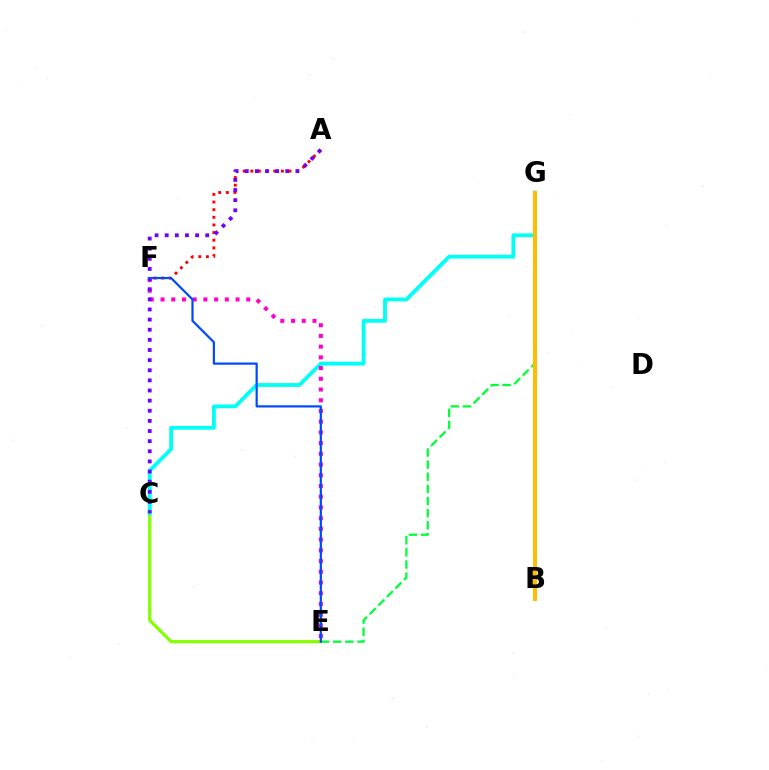{('E', 'G'): [{'color': '#00ff39', 'line_style': 'dashed', 'thickness': 1.65}], ('A', 'F'): [{'color': '#ff0000', 'line_style': 'dotted', 'thickness': 2.08}], ('C', 'E'): [{'color': '#84ff00', 'line_style': 'solid', 'thickness': 2.3}], ('C', 'G'): [{'color': '#00fff6', 'line_style': 'solid', 'thickness': 2.74}], ('E', 'F'): [{'color': '#ff00cf', 'line_style': 'dotted', 'thickness': 2.91}, {'color': '#004bff', 'line_style': 'solid', 'thickness': 1.6}], ('B', 'G'): [{'color': '#ffbd00', 'line_style': 'solid', 'thickness': 2.88}], ('A', 'C'): [{'color': '#7200ff', 'line_style': 'dotted', 'thickness': 2.75}]}